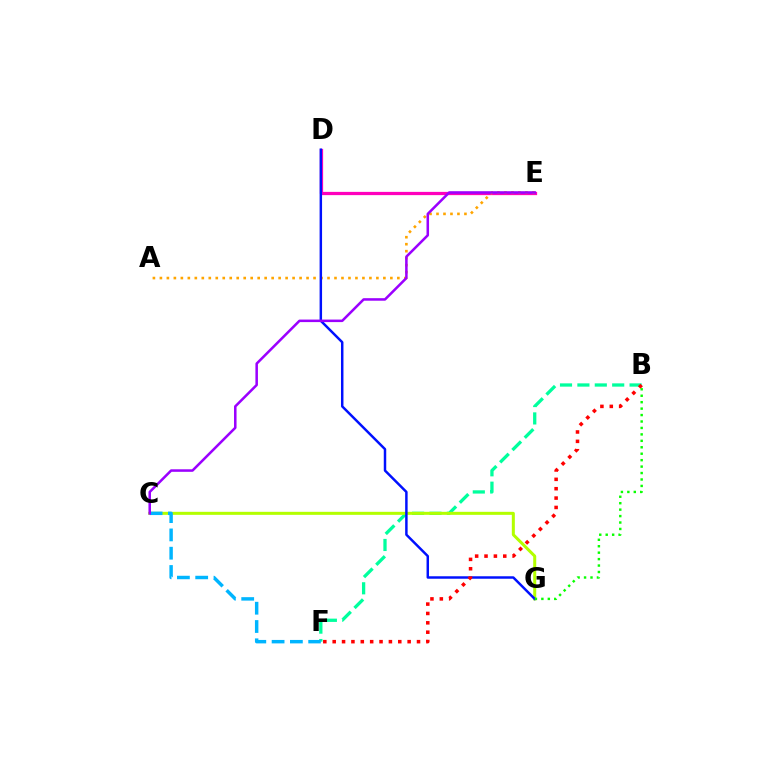{('D', 'E'): [{'color': '#ff00bd', 'line_style': 'solid', 'thickness': 2.34}], ('A', 'E'): [{'color': '#ffa500', 'line_style': 'dotted', 'thickness': 1.9}], ('B', 'F'): [{'color': '#00ff9d', 'line_style': 'dashed', 'thickness': 2.36}, {'color': '#ff0000', 'line_style': 'dotted', 'thickness': 2.55}], ('C', 'G'): [{'color': '#b3ff00', 'line_style': 'solid', 'thickness': 2.18}], ('C', 'F'): [{'color': '#00b5ff', 'line_style': 'dashed', 'thickness': 2.48}], ('D', 'G'): [{'color': '#0010ff', 'line_style': 'solid', 'thickness': 1.78}], ('C', 'E'): [{'color': '#9b00ff', 'line_style': 'solid', 'thickness': 1.82}], ('B', 'G'): [{'color': '#08ff00', 'line_style': 'dotted', 'thickness': 1.75}]}